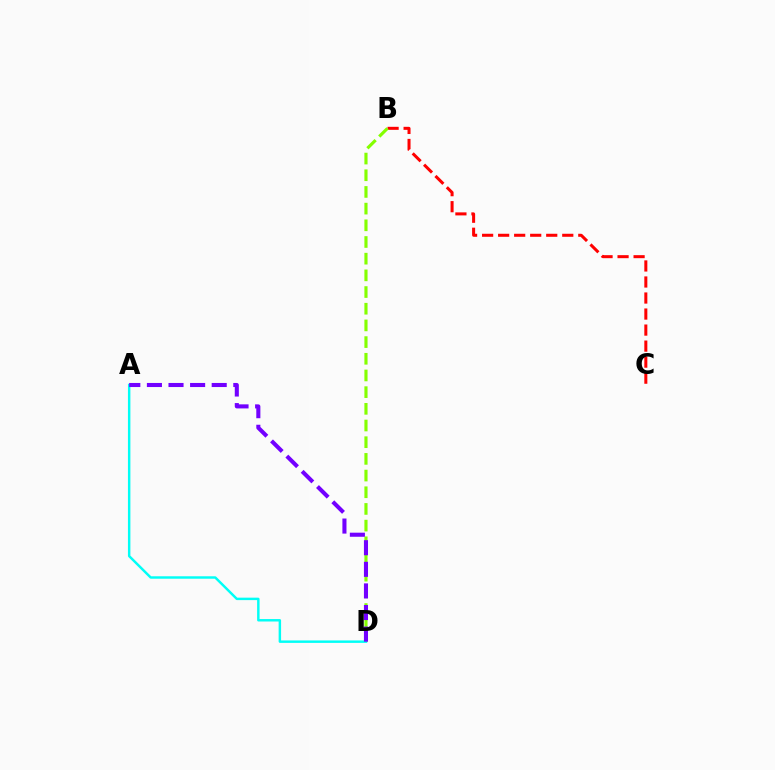{('B', 'C'): [{'color': '#ff0000', 'line_style': 'dashed', 'thickness': 2.18}], ('B', 'D'): [{'color': '#84ff00', 'line_style': 'dashed', 'thickness': 2.27}], ('A', 'D'): [{'color': '#00fff6', 'line_style': 'solid', 'thickness': 1.76}, {'color': '#7200ff', 'line_style': 'dashed', 'thickness': 2.93}]}